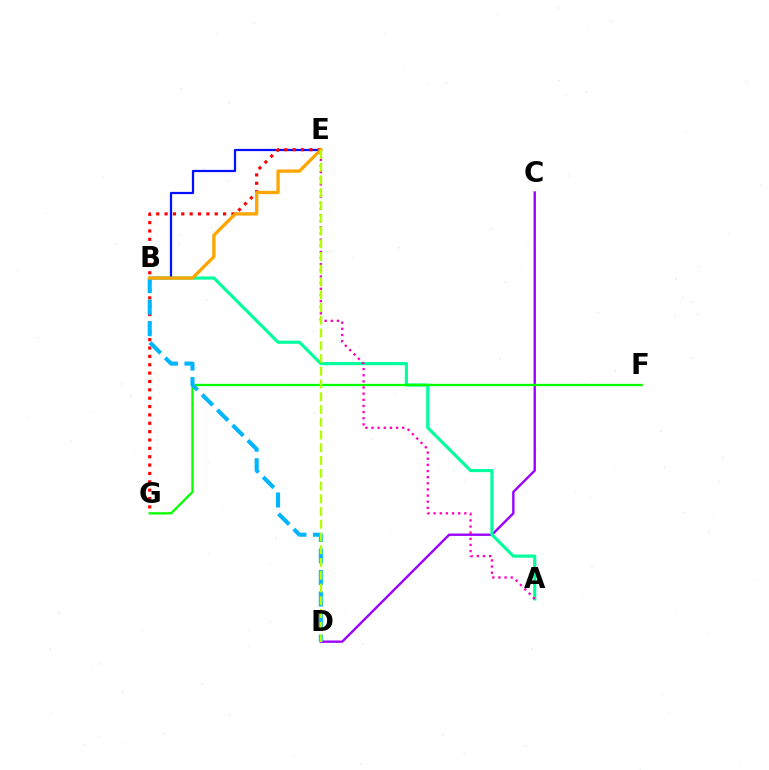{('C', 'D'): [{'color': '#9b00ff', 'line_style': 'solid', 'thickness': 1.71}], ('A', 'B'): [{'color': '#00ff9d', 'line_style': 'solid', 'thickness': 2.27}], ('B', 'E'): [{'color': '#0010ff', 'line_style': 'solid', 'thickness': 1.61}, {'color': '#ffa500', 'line_style': 'solid', 'thickness': 2.38}], ('E', 'G'): [{'color': '#ff0000', 'line_style': 'dotted', 'thickness': 2.27}], ('F', 'G'): [{'color': '#08ff00', 'line_style': 'solid', 'thickness': 1.66}], ('B', 'D'): [{'color': '#00b5ff', 'line_style': 'dashed', 'thickness': 2.93}], ('A', 'E'): [{'color': '#ff00bd', 'line_style': 'dotted', 'thickness': 1.67}], ('D', 'E'): [{'color': '#b3ff00', 'line_style': 'dashed', 'thickness': 1.73}]}